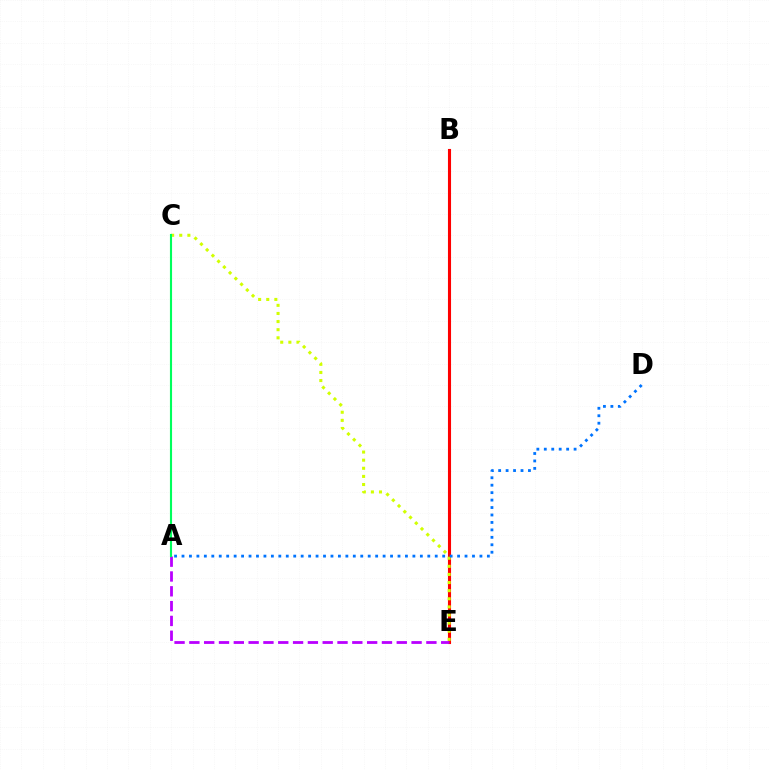{('B', 'E'): [{'color': '#ff0000', 'line_style': 'solid', 'thickness': 2.23}], ('C', 'E'): [{'color': '#d1ff00', 'line_style': 'dotted', 'thickness': 2.2}], ('A', 'D'): [{'color': '#0074ff', 'line_style': 'dotted', 'thickness': 2.02}], ('A', 'E'): [{'color': '#b900ff', 'line_style': 'dashed', 'thickness': 2.01}], ('A', 'C'): [{'color': '#00ff5c', 'line_style': 'solid', 'thickness': 1.53}]}